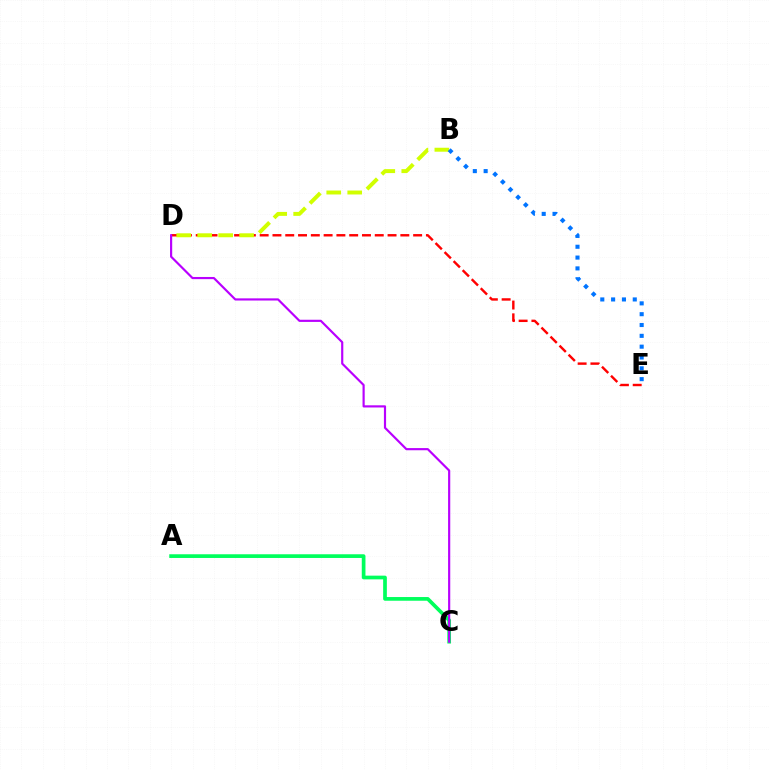{('A', 'C'): [{'color': '#00ff5c', 'line_style': 'solid', 'thickness': 2.66}], ('D', 'E'): [{'color': '#ff0000', 'line_style': 'dashed', 'thickness': 1.74}], ('B', 'D'): [{'color': '#d1ff00', 'line_style': 'dashed', 'thickness': 2.85}], ('B', 'E'): [{'color': '#0074ff', 'line_style': 'dotted', 'thickness': 2.94}], ('C', 'D'): [{'color': '#b900ff', 'line_style': 'solid', 'thickness': 1.56}]}